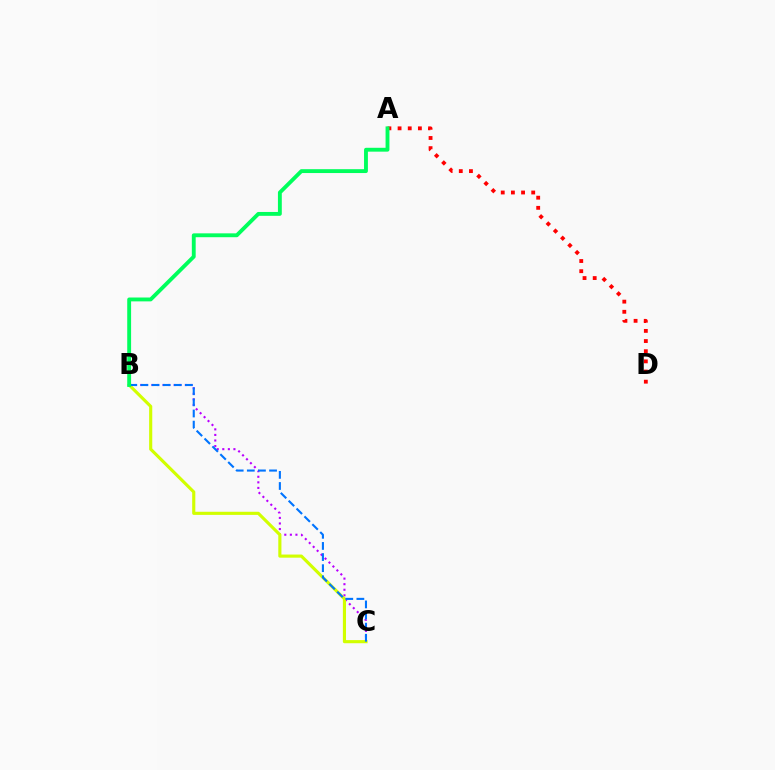{('B', 'C'): [{'color': '#b900ff', 'line_style': 'dotted', 'thickness': 1.51}, {'color': '#d1ff00', 'line_style': 'solid', 'thickness': 2.25}, {'color': '#0074ff', 'line_style': 'dashed', 'thickness': 1.51}], ('A', 'D'): [{'color': '#ff0000', 'line_style': 'dotted', 'thickness': 2.76}], ('A', 'B'): [{'color': '#00ff5c', 'line_style': 'solid', 'thickness': 2.78}]}